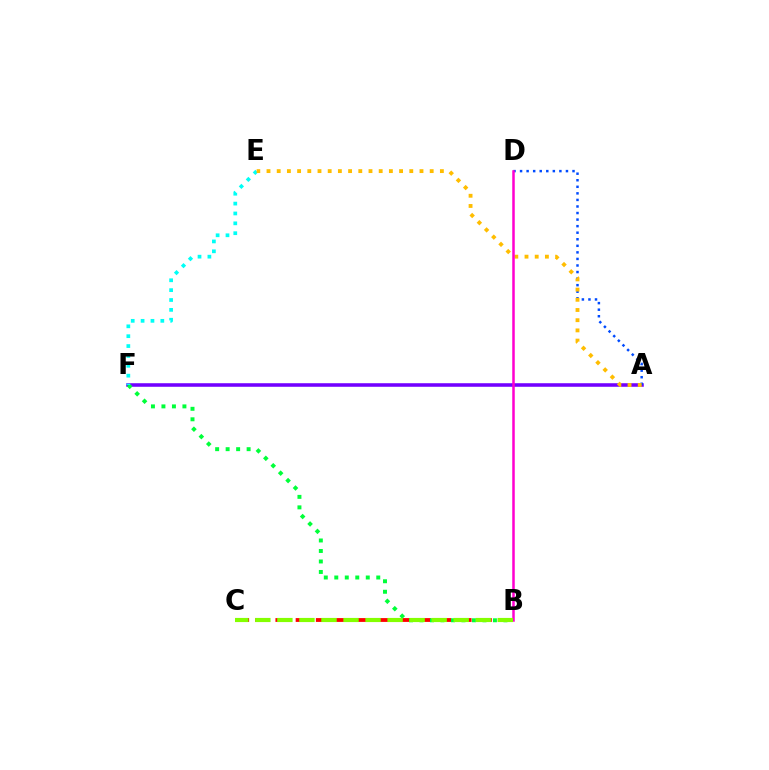{('B', 'C'): [{'color': '#ff0000', 'line_style': 'dashed', 'thickness': 2.75}, {'color': '#84ff00', 'line_style': 'dashed', 'thickness': 2.99}], ('A', 'F'): [{'color': '#7200ff', 'line_style': 'solid', 'thickness': 2.56}], ('B', 'F'): [{'color': '#00ff39', 'line_style': 'dotted', 'thickness': 2.85}], ('A', 'D'): [{'color': '#004bff', 'line_style': 'dotted', 'thickness': 1.78}], ('E', 'F'): [{'color': '#00fff6', 'line_style': 'dotted', 'thickness': 2.68}], ('A', 'E'): [{'color': '#ffbd00', 'line_style': 'dotted', 'thickness': 2.77}], ('B', 'D'): [{'color': '#ff00cf', 'line_style': 'solid', 'thickness': 1.81}]}